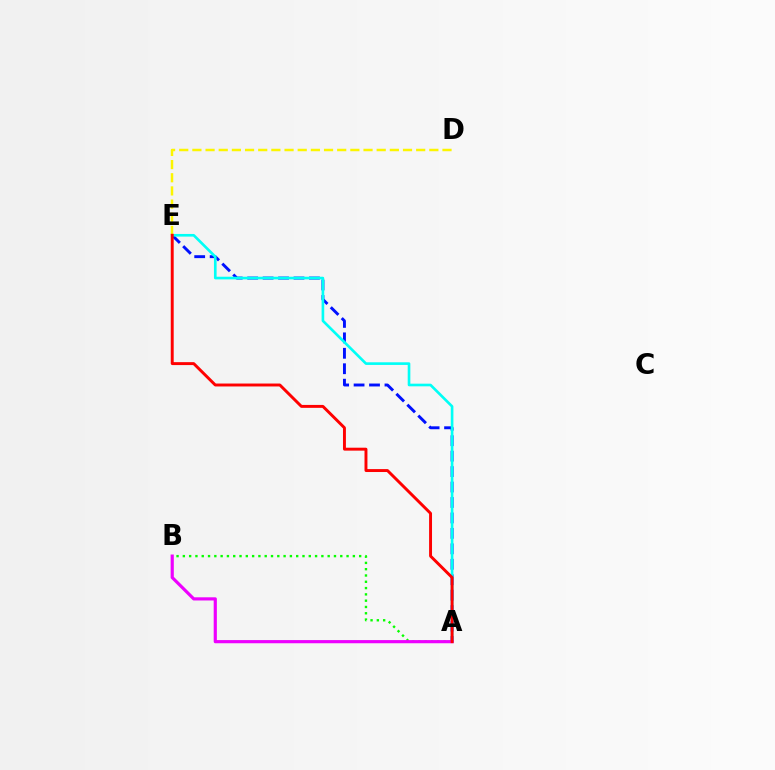{('A', 'B'): [{'color': '#08ff00', 'line_style': 'dotted', 'thickness': 1.71}, {'color': '#ee00ff', 'line_style': 'solid', 'thickness': 2.28}], ('A', 'E'): [{'color': '#0010ff', 'line_style': 'dashed', 'thickness': 2.1}, {'color': '#00fff6', 'line_style': 'solid', 'thickness': 1.91}, {'color': '#ff0000', 'line_style': 'solid', 'thickness': 2.11}], ('D', 'E'): [{'color': '#fcf500', 'line_style': 'dashed', 'thickness': 1.79}]}